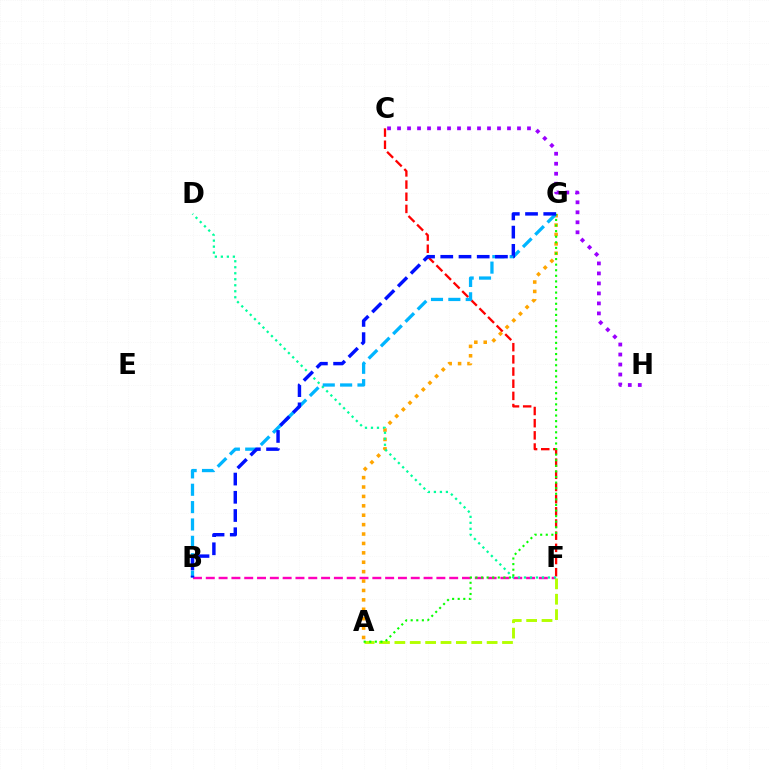{('C', 'F'): [{'color': '#ff0000', 'line_style': 'dashed', 'thickness': 1.65}], ('B', 'F'): [{'color': '#ff00bd', 'line_style': 'dashed', 'thickness': 1.74}], ('A', 'G'): [{'color': '#ffa500', 'line_style': 'dotted', 'thickness': 2.55}, {'color': '#08ff00', 'line_style': 'dotted', 'thickness': 1.52}], ('D', 'F'): [{'color': '#00ff9d', 'line_style': 'dotted', 'thickness': 1.63}], ('B', 'G'): [{'color': '#00b5ff', 'line_style': 'dashed', 'thickness': 2.36}, {'color': '#0010ff', 'line_style': 'dashed', 'thickness': 2.48}], ('A', 'F'): [{'color': '#b3ff00', 'line_style': 'dashed', 'thickness': 2.09}], ('C', 'H'): [{'color': '#9b00ff', 'line_style': 'dotted', 'thickness': 2.72}]}